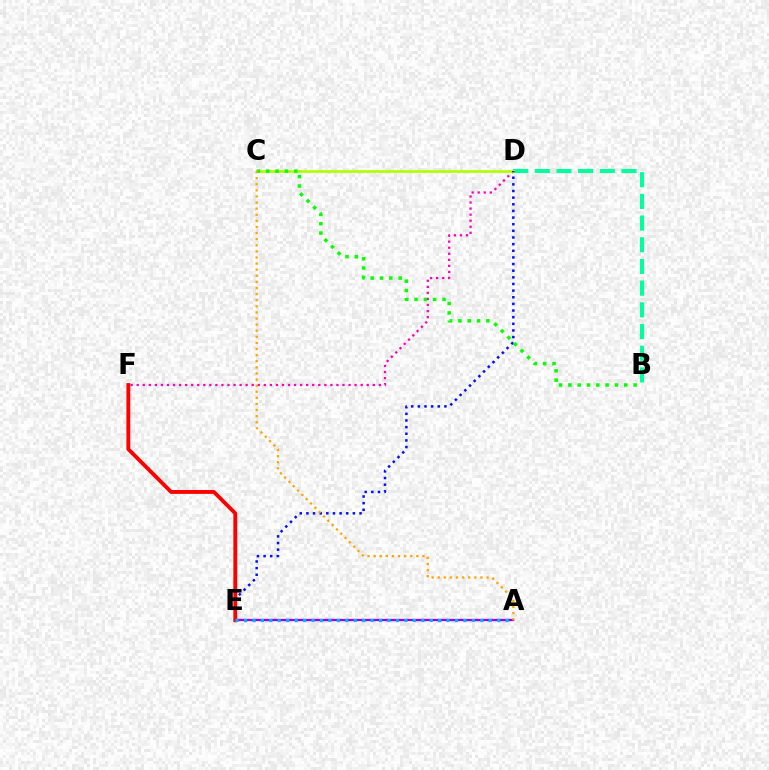{('D', 'F'): [{'color': '#ff00bd', 'line_style': 'dotted', 'thickness': 1.64}], ('B', 'D'): [{'color': '#00ff9d', 'line_style': 'dashed', 'thickness': 2.95}], ('C', 'D'): [{'color': '#b3ff00', 'line_style': 'solid', 'thickness': 1.97}], ('A', 'E'): [{'color': '#9b00ff', 'line_style': 'solid', 'thickness': 1.68}, {'color': '#00b5ff', 'line_style': 'dotted', 'thickness': 2.29}], ('D', 'E'): [{'color': '#0010ff', 'line_style': 'dotted', 'thickness': 1.8}], ('B', 'C'): [{'color': '#08ff00', 'line_style': 'dotted', 'thickness': 2.53}], ('E', 'F'): [{'color': '#ff0000', 'line_style': 'solid', 'thickness': 2.78}], ('A', 'C'): [{'color': '#ffa500', 'line_style': 'dotted', 'thickness': 1.66}]}